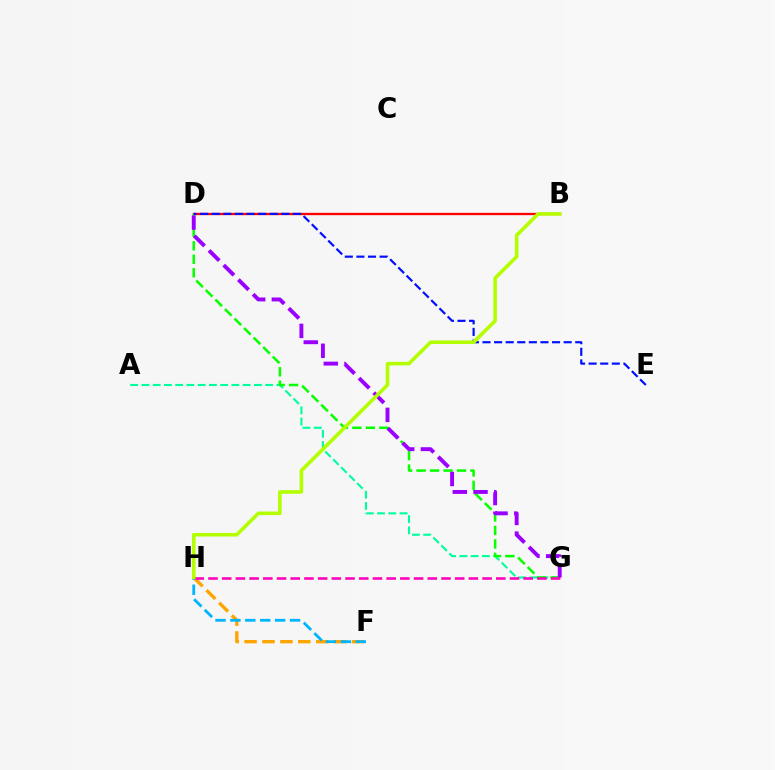{('F', 'H'): [{'color': '#ffa500', 'line_style': 'dashed', 'thickness': 2.43}, {'color': '#00b5ff', 'line_style': 'dashed', 'thickness': 2.03}], ('B', 'D'): [{'color': '#ff0000', 'line_style': 'solid', 'thickness': 1.68}], ('A', 'G'): [{'color': '#00ff9d', 'line_style': 'dashed', 'thickness': 1.53}], ('D', 'G'): [{'color': '#08ff00', 'line_style': 'dashed', 'thickness': 1.83}, {'color': '#9b00ff', 'line_style': 'dashed', 'thickness': 2.81}], ('D', 'E'): [{'color': '#0010ff', 'line_style': 'dashed', 'thickness': 1.58}], ('G', 'H'): [{'color': '#ff00bd', 'line_style': 'dashed', 'thickness': 1.86}], ('B', 'H'): [{'color': '#b3ff00', 'line_style': 'solid', 'thickness': 2.58}]}